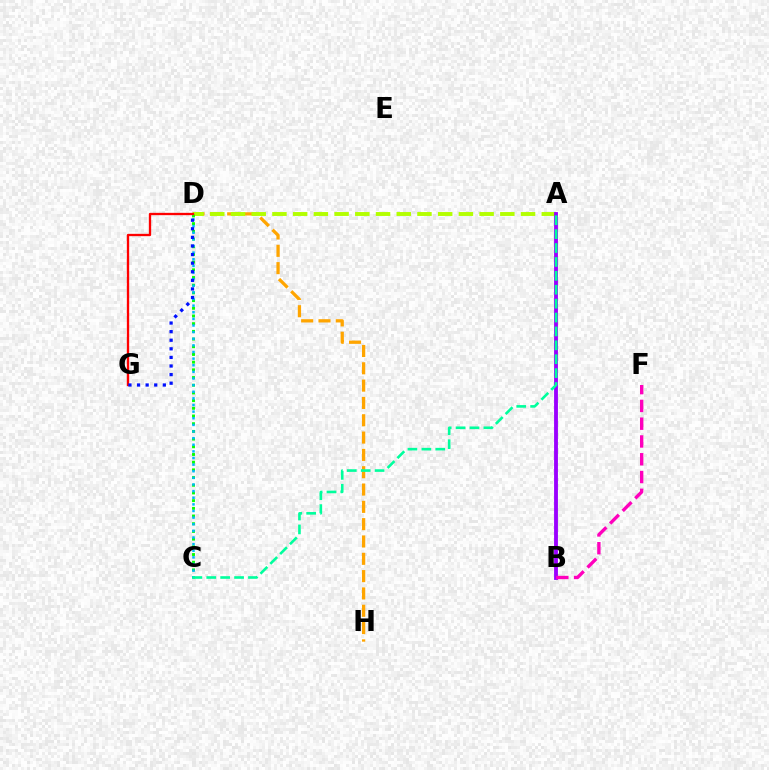{('D', 'H'): [{'color': '#ffa500', 'line_style': 'dashed', 'thickness': 2.35}], ('A', 'D'): [{'color': '#b3ff00', 'line_style': 'dashed', 'thickness': 2.81}], ('A', 'B'): [{'color': '#9b00ff', 'line_style': 'solid', 'thickness': 2.77}], ('B', 'F'): [{'color': '#ff00bd', 'line_style': 'dashed', 'thickness': 2.42}], ('C', 'D'): [{'color': '#08ff00', 'line_style': 'dotted', 'thickness': 2.09}, {'color': '#00b5ff', 'line_style': 'dotted', 'thickness': 1.8}], ('D', 'G'): [{'color': '#ff0000', 'line_style': 'solid', 'thickness': 1.67}, {'color': '#0010ff', 'line_style': 'dotted', 'thickness': 2.33}], ('A', 'C'): [{'color': '#00ff9d', 'line_style': 'dashed', 'thickness': 1.89}]}